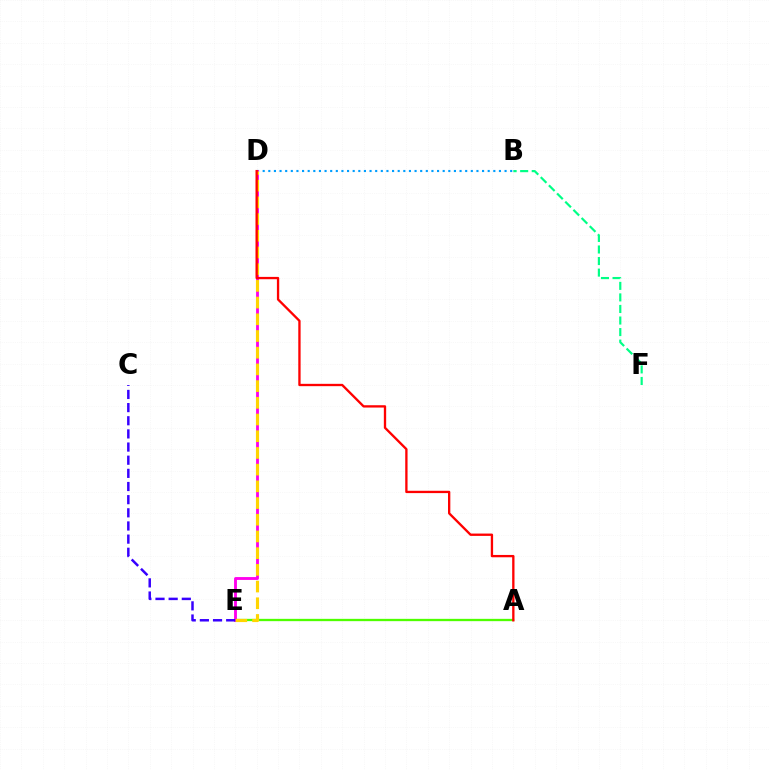{('A', 'E'): [{'color': '#4fff00', 'line_style': 'solid', 'thickness': 1.67}], ('B', 'D'): [{'color': '#009eff', 'line_style': 'dotted', 'thickness': 1.53}], ('D', 'E'): [{'color': '#ff00ed', 'line_style': 'solid', 'thickness': 2.06}, {'color': '#ffd500', 'line_style': 'dashed', 'thickness': 2.27}], ('C', 'E'): [{'color': '#3700ff', 'line_style': 'dashed', 'thickness': 1.79}], ('A', 'D'): [{'color': '#ff0000', 'line_style': 'solid', 'thickness': 1.67}], ('B', 'F'): [{'color': '#00ff86', 'line_style': 'dashed', 'thickness': 1.57}]}